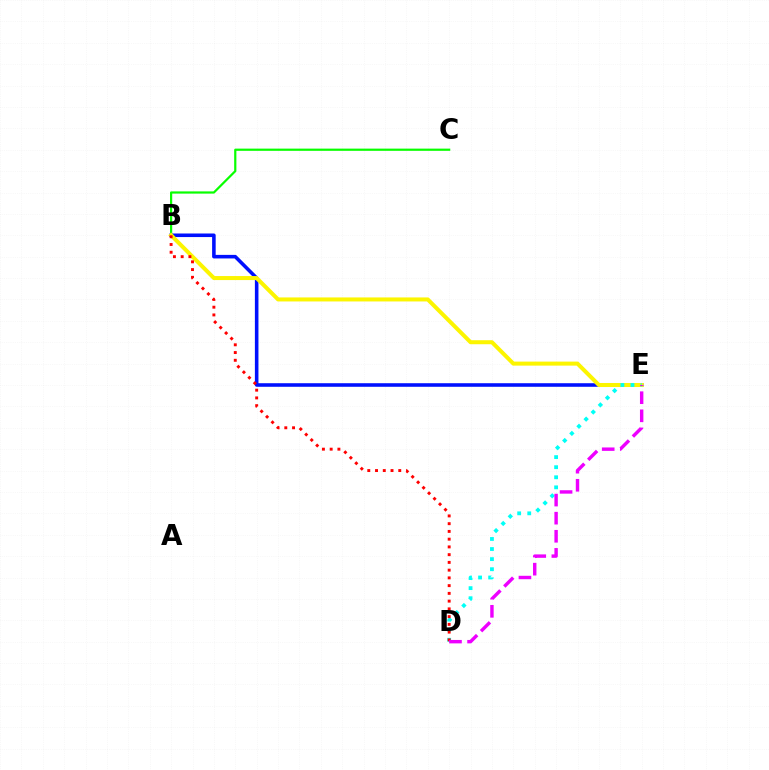{('B', 'E'): [{'color': '#0010ff', 'line_style': 'solid', 'thickness': 2.57}, {'color': '#fcf500', 'line_style': 'solid', 'thickness': 2.89}], ('B', 'C'): [{'color': '#08ff00', 'line_style': 'solid', 'thickness': 1.59}], ('D', 'E'): [{'color': '#00fff6', 'line_style': 'dotted', 'thickness': 2.74}, {'color': '#ee00ff', 'line_style': 'dashed', 'thickness': 2.46}], ('B', 'D'): [{'color': '#ff0000', 'line_style': 'dotted', 'thickness': 2.1}]}